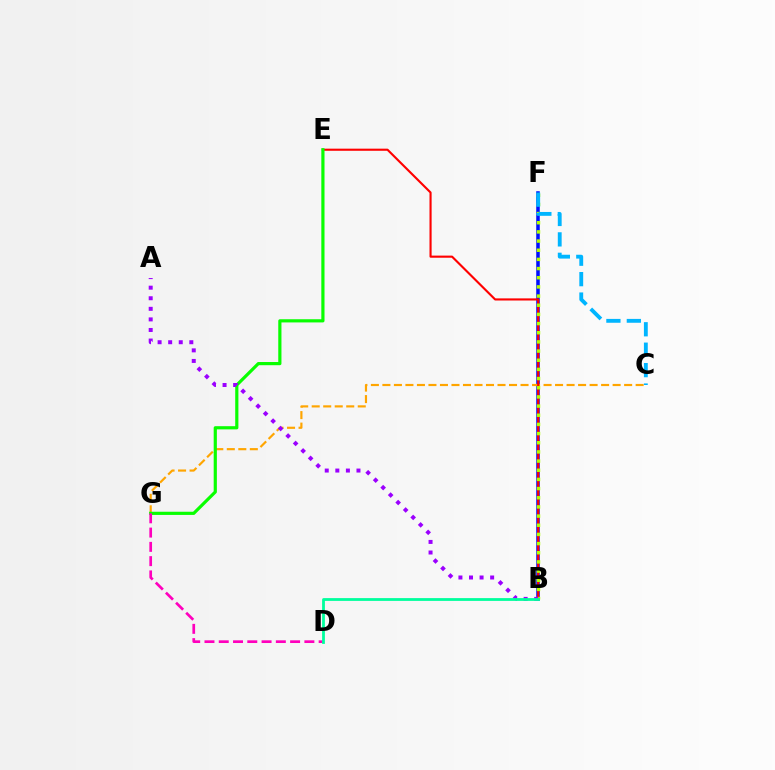{('B', 'F'): [{'color': '#0010ff', 'line_style': 'solid', 'thickness': 2.54}, {'color': '#b3ff00', 'line_style': 'dotted', 'thickness': 2.49}], ('C', 'G'): [{'color': '#ffa500', 'line_style': 'dashed', 'thickness': 1.56}], ('B', 'E'): [{'color': '#ff0000', 'line_style': 'solid', 'thickness': 1.53}], ('E', 'G'): [{'color': '#08ff00', 'line_style': 'solid', 'thickness': 2.29}], ('A', 'B'): [{'color': '#9b00ff', 'line_style': 'dotted', 'thickness': 2.87}], ('C', 'F'): [{'color': '#00b5ff', 'line_style': 'dashed', 'thickness': 2.78}], ('D', 'G'): [{'color': '#ff00bd', 'line_style': 'dashed', 'thickness': 1.94}], ('B', 'D'): [{'color': '#00ff9d', 'line_style': 'solid', 'thickness': 2.01}]}